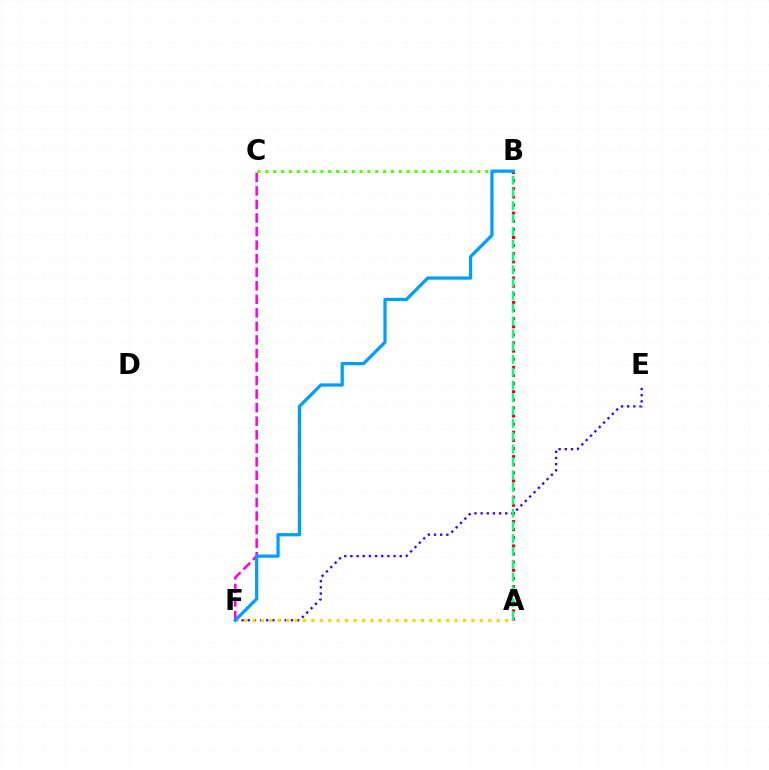{('A', 'B'): [{'color': '#ff0000', 'line_style': 'dotted', 'thickness': 2.21}, {'color': '#00ff86', 'line_style': 'dashed', 'thickness': 1.74}], ('B', 'C'): [{'color': '#4fff00', 'line_style': 'dotted', 'thickness': 2.13}], ('E', 'F'): [{'color': '#3700ff', 'line_style': 'dotted', 'thickness': 1.67}], ('A', 'F'): [{'color': '#ffd500', 'line_style': 'dotted', 'thickness': 2.29}], ('C', 'F'): [{'color': '#ff00ed', 'line_style': 'dashed', 'thickness': 1.84}], ('B', 'F'): [{'color': '#009eff', 'line_style': 'solid', 'thickness': 2.33}]}